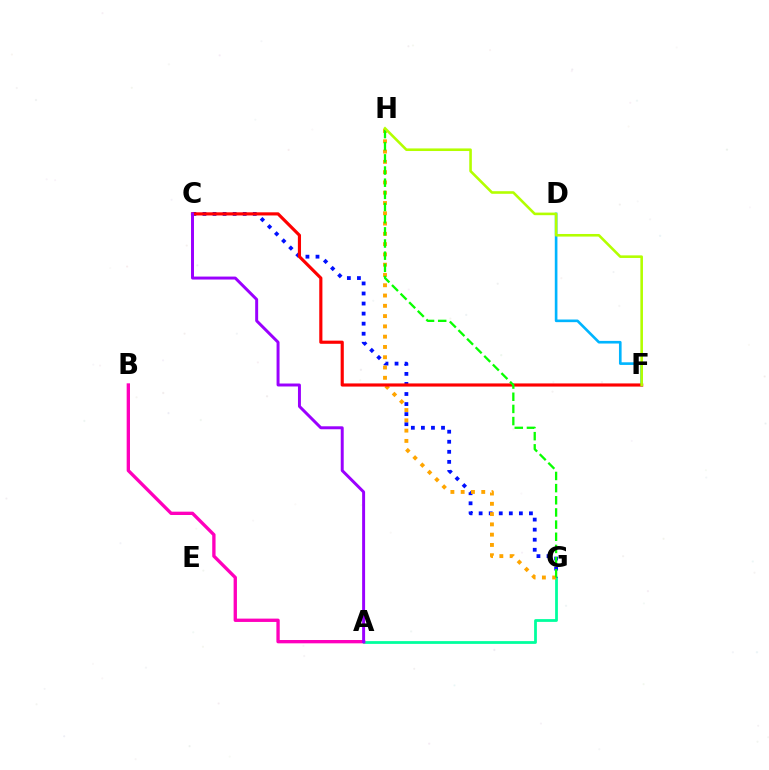{('A', 'G'): [{'color': '#00ff9d', 'line_style': 'solid', 'thickness': 2.0}], ('C', 'G'): [{'color': '#0010ff', 'line_style': 'dotted', 'thickness': 2.73}], ('D', 'F'): [{'color': '#00b5ff', 'line_style': 'solid', 'thickness': 1.9}], ('A', 'B'): [{'color': '#ff00bd', 'line_style': 'solid', 'thickness': 2.4}], ('G', 'H'): [{'color': '#ffa500', 'line_style': 'dotted', 'thickness': 2.79}, {'color': '#08ff00', 'line_style': 'dashed', 'thickness': 1.65}], ('C', 'F'): [{'color': '#ff0000', 'line_style': 'solid', 'thickness': 2.27}], ('A', 'C'): [{'color': '#9b00ff', 'line_style': 'solid', 'thickness': 2.13}], ('F', 'H'): [{'color': '#b3ff00', 'line_style': 'solid', 'thickness': 1.87}]}